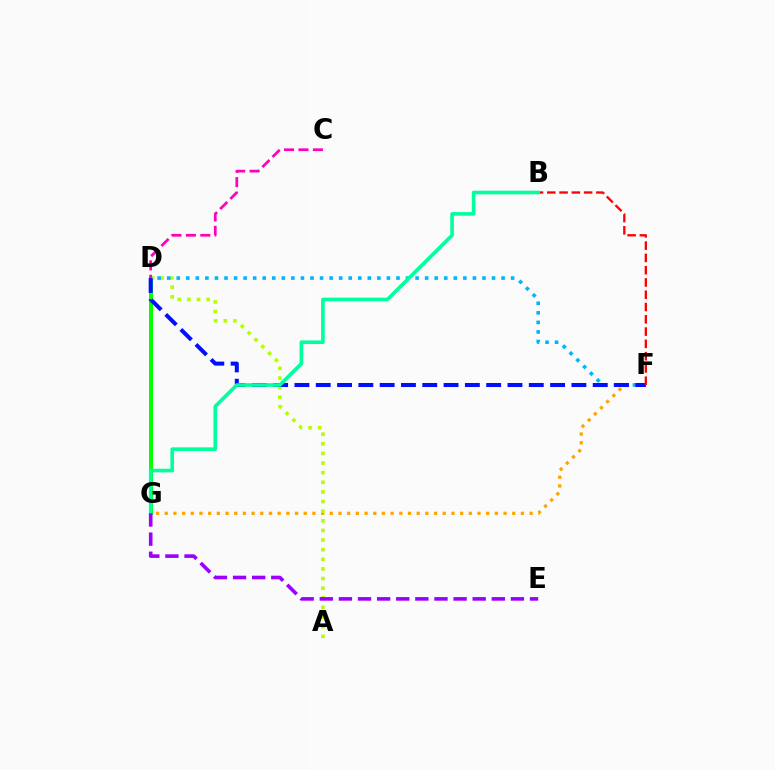{('D', 'G'): [{'color': '#08ff00', 'line_style': 'solid', 'thickness': 2.88}], ('F', 'G'): [{'color': '#ffa500', 'line_style': 'dotted', 'thickness': 2.36}], ('A', 'D'): [{'color': '#b3ff00', 'line_style': 'dotted', 'thickness': 2.62}], ('D', 'F'): [{'color': '#00b5ff', 'line_style': 'dotted', 'thickness': 2.6}, {'color': '#0010ff', 'line_style': 'dashed', 'thickness': 2.89}], ('C', 'D'): [{'color': '#ff00bd', 'line_style': 'dashed', 'thickness': 1.96}], ('B', 'F'): [{'color': '#ff0000', 'line_style': 'dashed', 'thickness': 1.67}], ('B', 'G'): [{'color': '#00ff9d', 'line_style': 'solid', 'thickness': 2.6}], ('E', 'G'): [{'color': '#9b00ff', 'line_style': 'dashed', 'thickness': 2.6}]}